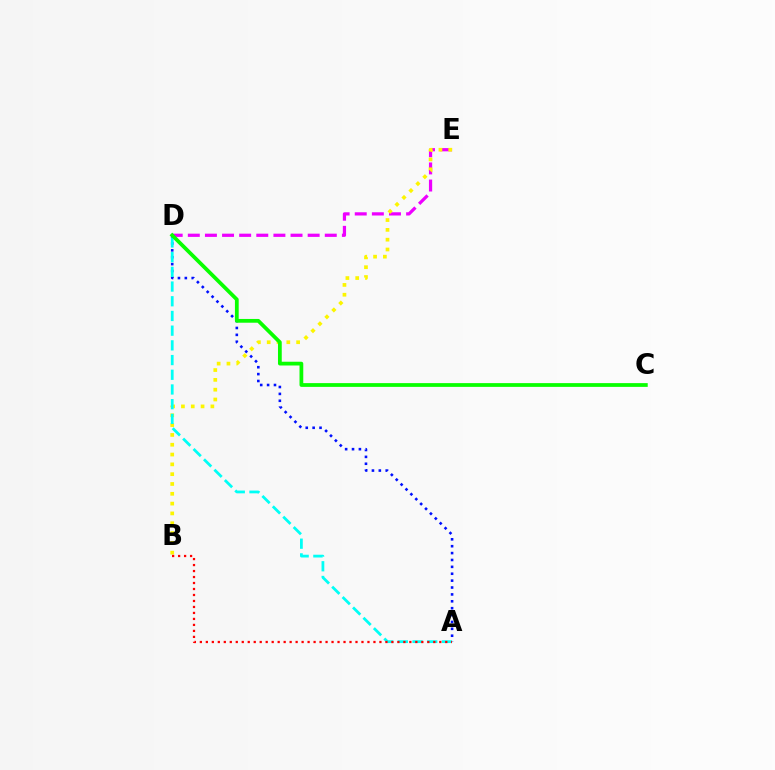{('D', 'E'): [{'color': '#ee00ff', 'line_style': 'dashed', 'thickness': 2.33}], ('B', 'E'): [{'color': '#fcf500', 'line_style': 'dotted', 'thickness': 2.67}], ('A', 'D'): [{'color': '#0010ff', 'line_style': 'dotted', 'thickness': 1.87}, {'color': '#00fff6', 'line_style': 'dashed', 'thickness': 2.0}], ('C', 'D'): [{'color': '#08ff00', 'line_style': 'solid', 'thickness': 2.71}], ('A', 'B'): [{'color': '#ff0000', 'line_style': 'dotted', 'thickness': 1.63}]}